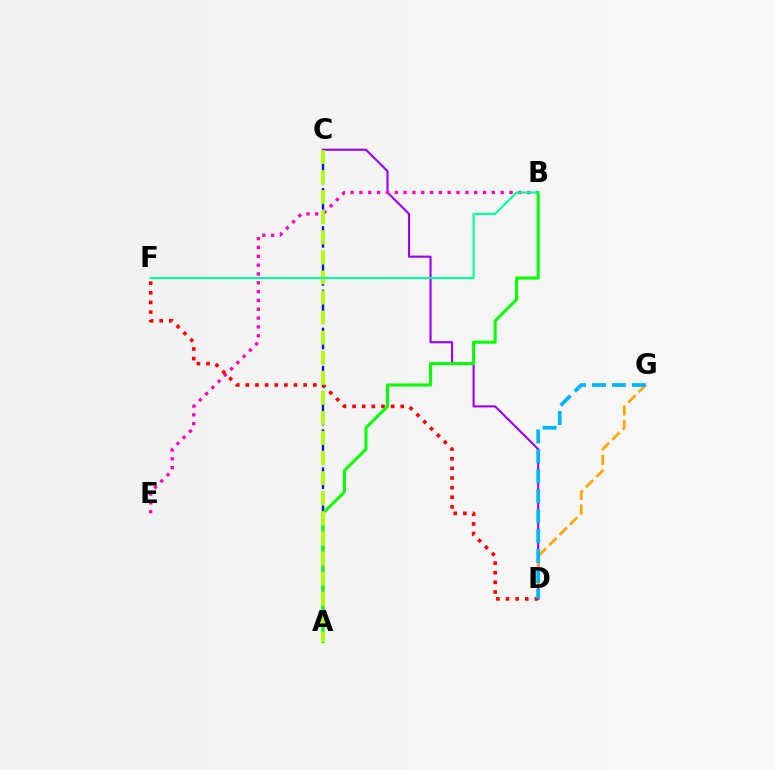{('C', 'D'): [{'color': '#9b00ff', 'line_style': 'solid', 'thickness': 1.53}], ('B', 'E'): [{'color': '#ff00bd', 'line_style': 'dotted', 'thickness': 2.4}], ('D', 'G'): [{'color': '#ffa500', 'line_style': 'dashed', 'thickness': 1.99}, {'color': '#00b5ff', 'line_style': 'dashed', 'thickness': 2.71}], ('A', 'C'): [{'color': '#0010ff', 'line_style': 'dashed', 'thickness': 1.72}, {'color': '#b3ff00', 'line_style': 'dashed', 'thickness': 2.73}], ('D', 'F'): [{'color': '#ff0000', 'line_style': 'dotted', 'thickness': 2.62}], ('A', 'B'): [{'color': '#08ff00', 'line_style': 'solid', 'thickness': 2.21}], ('B', 'F'): [{'color': '#00ff9d', 'line_style': 'solid', 'thickness': 1.52}]}